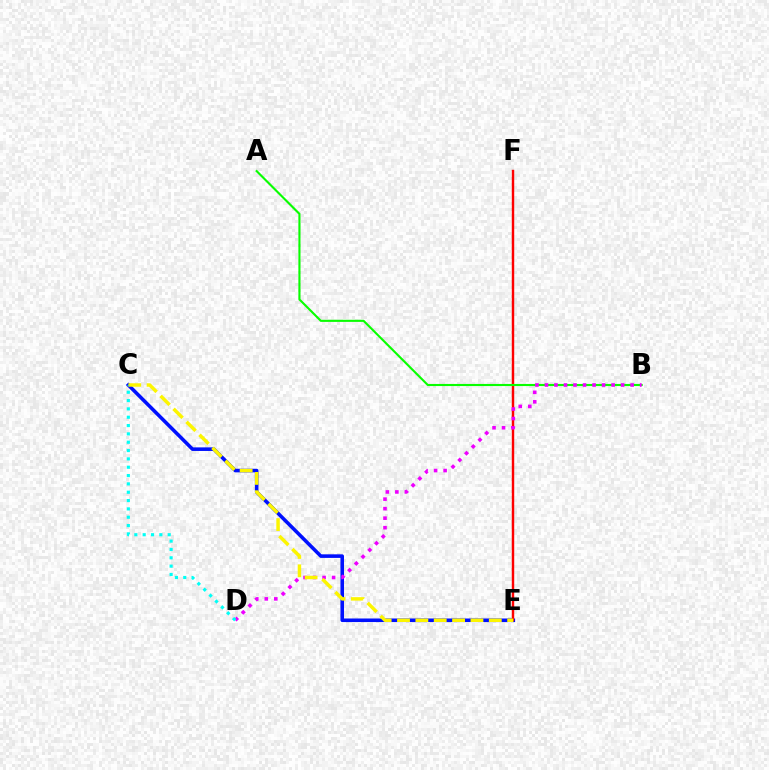{('C', 'E'): [{'color': '#0010ff', 'line_style': 'solid', 'thickness': 2.58}, {'color': '#fcf500', 'line_style': 'dashed', 'thickness': 2.49}], ('E', 'F'): [{'color': '#ff0000', 'line_style': 'solid', 'thickness': 1.75}], ('A', 'B'): [{'color': '#08ff00', 'line_style': 'solid', 'thickness': 1.52}], ('B', 'D'): [{'color': '#ee00ff', 'line_style': 'dotted', 'thickness': 2.59}], ('C', 'D'): [{'color': '#00fff6', 'line_style': 'dotted', 'thickness': 2.26}]}